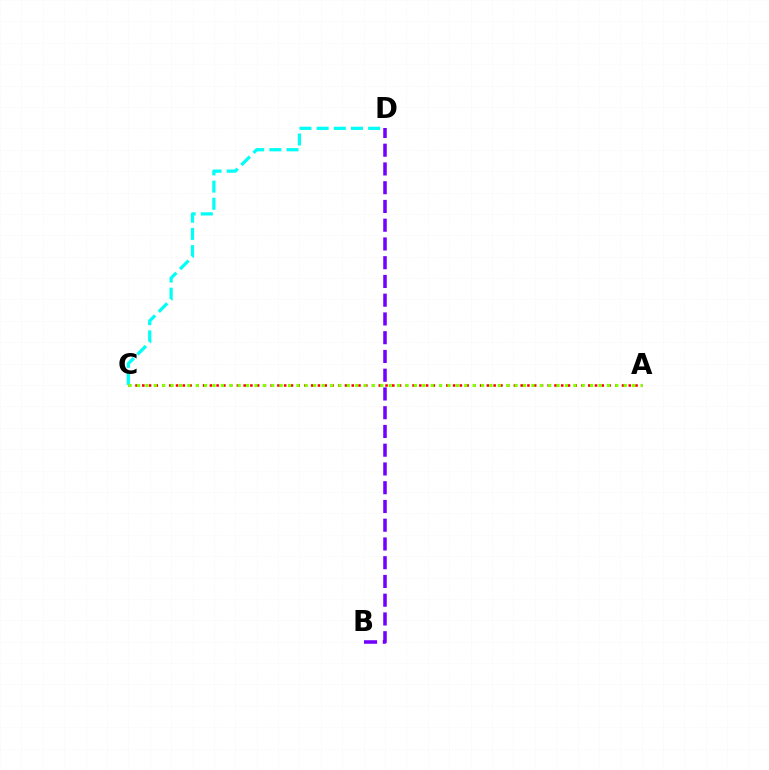{('A', 'C'): [{'color': '#ff0000', 'line_style': 'dotted', 'thickness': 1.84}, {'color': '#84ff00', 'line_style': 'dotted', 'thickness': 2.28}], ('B', 'D'): [{'color': '#7200ff', 'line_style': 'dashed', 'thickness': 2.55}], ('C', 'D'): [{'color': '#00fff6', 'line_style': 'dashed', 'thickness': 2.33}]}